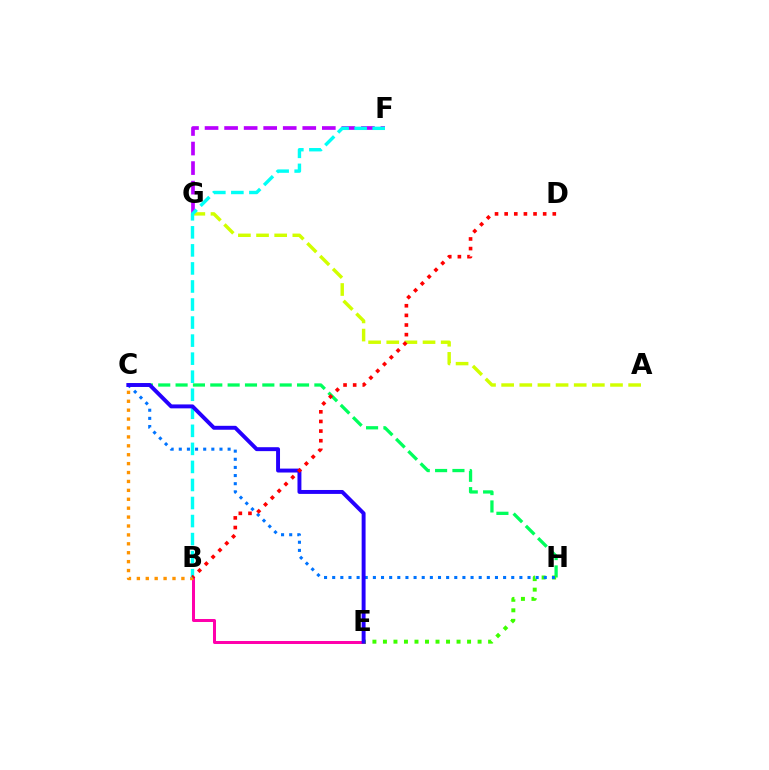{('A', 'G'): [{'color': '#d1ff00', 'line_style': 'dashed', 'thickness': 2.46}], ('C', 'H'): [{'color': '#00ff5c', 'line_style': 'dashed', 'thickness': 2.36}, {'color': '#0074ff', 'line_style': 'dotted', 'thickness': 2.21}], ('B', 'E'): [{'color': '#ff00ac', 'line_style': 'solid', 'thickness': 2.17}], ('F', 'G'): [{'color': '#b900ff', 'line_style': 'dashed', 'thickness': 2.66}], ('E', 'H'): [{'color': '#3dff00', 'line_style': 'dotted', 'thickness': 2.86}], ('B', 'C'): [{'color': '#ff9400', 'line_style': 'dotted', 'thickness': 2.42}], ('B', 'F'): [{'color': '#00fff6', 'line_style': 'dashed', 'thickness': 2.45}], ('C', 'E'): [{'color': '#2500ff', 'line_style': 'solid', 'thickness': 2.83}], ('B', 'D'): [{'color': '#ff0000', 'line_style': 'dotted', 'thickness': 2.62}]}